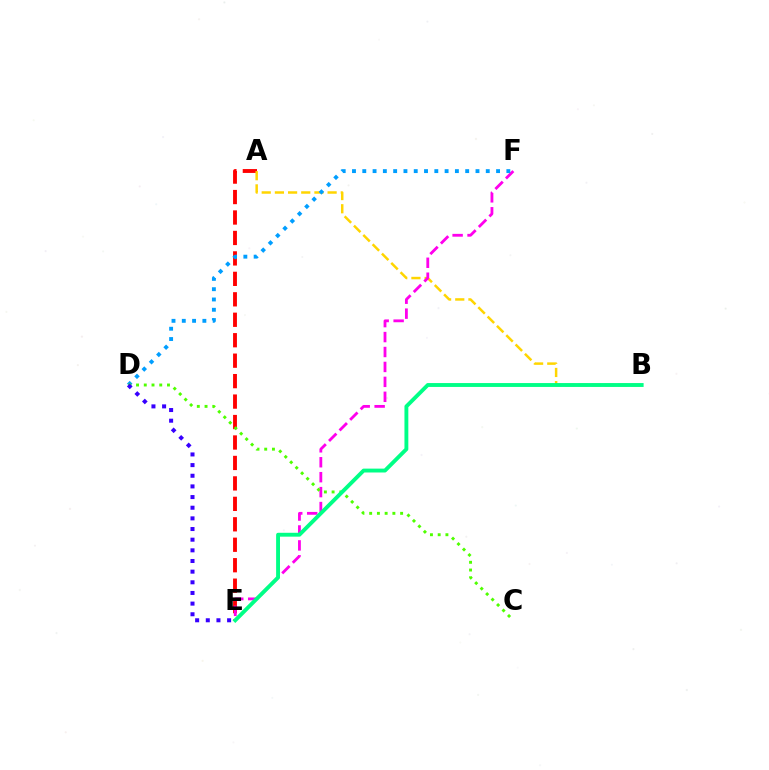{('A', 'E'): [{'color': '#ff0000', 'line_style': 'dashed', 'thickness': 2.78}], ('A', 'B'): [{'color': '#ffd500', 'line_style': 'dashed', 'thickness': 1.79}], ('E', 'F'): [{'color': '#ff00ed', 'line_style': 'dashed', 'thickness': 2.03}], ('D', 'F'): [{'color': '#009eff', 'line_style': 'dotted', 'thickness': 2.8}], ('C', 'D'): [{'color': '#4fff00', 'line_style': 'dotted', 'thickness': 2.1}], ('B', 'E'): [{'color': '#00ff86', 'line_style': 'solid', 'thickness': 2.79}], ('D', 'E'): [{'color': '#3700ff', 'line_style': 'dotted', 'thickness': 2.89}]}